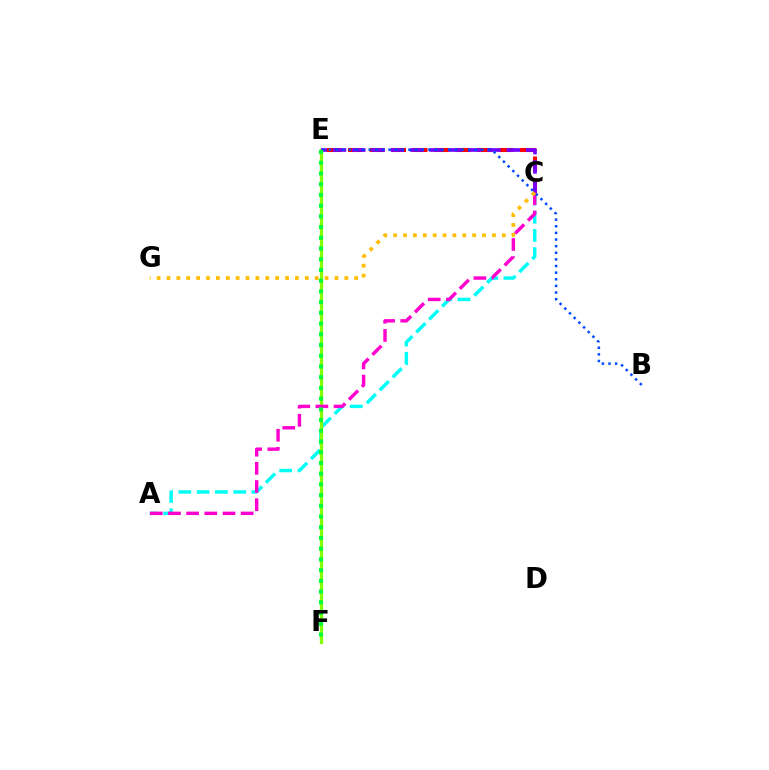{('C', 'E'): [{'color': '#ff0000', 'line_style': 'dashed', 'thickness': 2.92}, {'color': '#7200ff', 'line_style': 'dashed', 'thickness': 2.62}], ('A', 'C'): [{'color': '#00fff6', 'line_style': 'dashed', 'thickness': 2.48}, {'color': '#ff00cf', 'line_style': 'dashed', 'thickness': 2.47}], ('E', 'F'): [{'color': '#84ff00', 'line_style': 'solid', 'thickness': 2.36}, {'color': '#00ff39', 'line_style': 'dotted', 'thickness': 2.91}], ('B', 'E'): [{'color': '#004bff', 'line_style': 'dotted', 'thickness': 1.8}], ('C', 'G'): [{'color': '#ffbd00', 'line_style': 'dotted', 'thickness': 2.68}]}